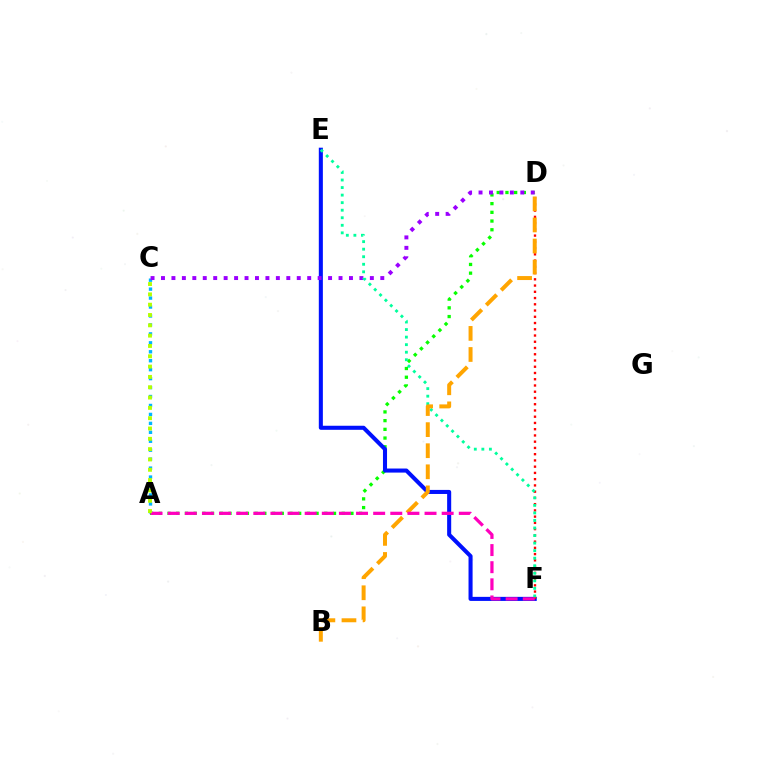{('A', 'C'): [{'color': '#00b5ff', 'line_style': 'dotted', 'thickness': 2.43}, {'color': '#b3ff00', 'line_style': 'dotted', 'thickness': 2.8}], ('A', 'D'): [{'color': '#08ff00', 'line_style': 'dotted', 'thickness': 2.37}], ('E', 'F'): [{'color': '#0010ff', 'line_style': 'solid', 'thickness': 2.92}, {'color': '#00ff9d', 'line_style': 'dotted', 'thickness': 2.05}], ('D', 'F'): [{'color': '#ff0000', 'line_style': 'dotted', 'thickness': 1.7}], ('C', 'D'): [{'color': '#9b00ff', 'line_style': 'dotted', 'thickness': 2.84}], ('B', 'D'): [{'color': '#ffa500', 'line_style': 'dashed', 'thickness': 2.86}], ('A', 'F'): [{'color': '#ff00bd', 'line_style': 'dashed', 'thickness': 2.33}]}